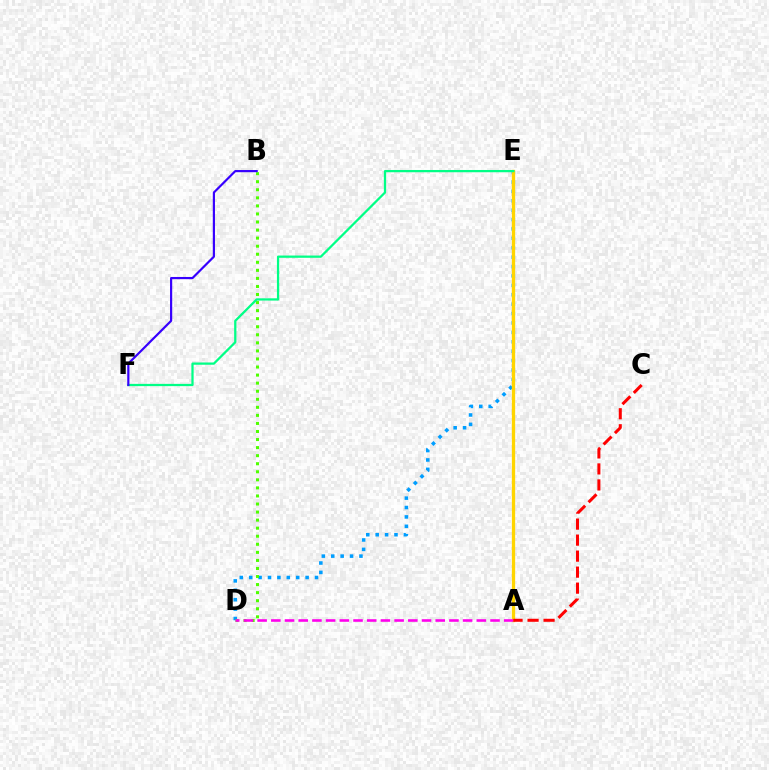{('D', 'E'): [{'color': '#009eff', 'line_style': 'dotted', 'thickness': 2.55}], ('A', 'E'): [{'color': '#ffd500', 'line_style': 'solid', 'thickness': 2.38}], ('B', 'D'): [{'color': '#4fff00', 'line_style': 'dotted', 'thickness': 2.19}], ('A', 'D'): [{'color': '#ff00ed', 'line_style': 'dashed', 'thickness': 1.86}], ('E', 'F'): [{'color': '#00ff86', 'line_style': 'solid', 'thickness': 1.63}], ('A', 'C'): [{'color': '#ff0000', 'line_style': 'dashed', 'thickness': 2.17}], ('B', 'F'): [{'color': '#3700ff', 'line_style': 'solid', 'thickness': 1.57}]}